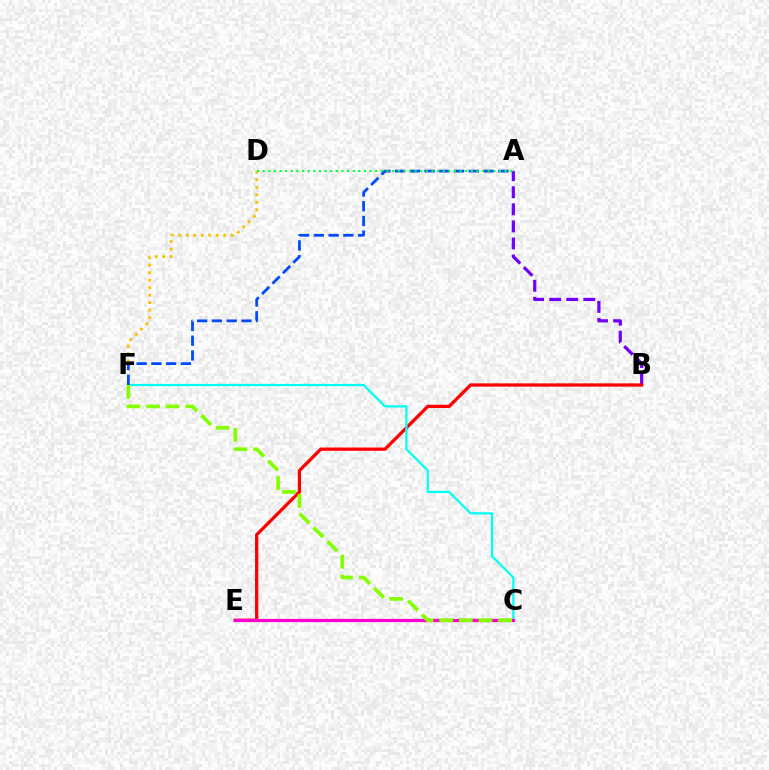{('A', 'B'): [{'color': '#7200ff', 'line_style': 'dashed', 'thickness': 2.32}], ('B', 'E'): [{'color': '#ff0000', 'line_style': 'solid', 'thickness': 2.35}], ('C', 'F'): [{'color': '#00fff6', 'line_style': 'solid', 'thickness': 1.6}, {'color': '#84ff00', 'line_style': 'dashed', 'thickness': 2.67}], ('D', 'F'): [{'color': '#ffbd00', 'line_style': 'dotted', 'thickness': 2.03}], ('C', 'E'): [{'color': '#ff00cf', 'line_style': 'solid', 'thickness': 2.34}], ('A', 'F'): [{'color': '#004bff', 'line_style': 'dashed', 'thickness': 2.01}], ('A', 'D'): [{'color': '#00ff39', 'line_style': 'dotted', 'thickness': 1.53}]}